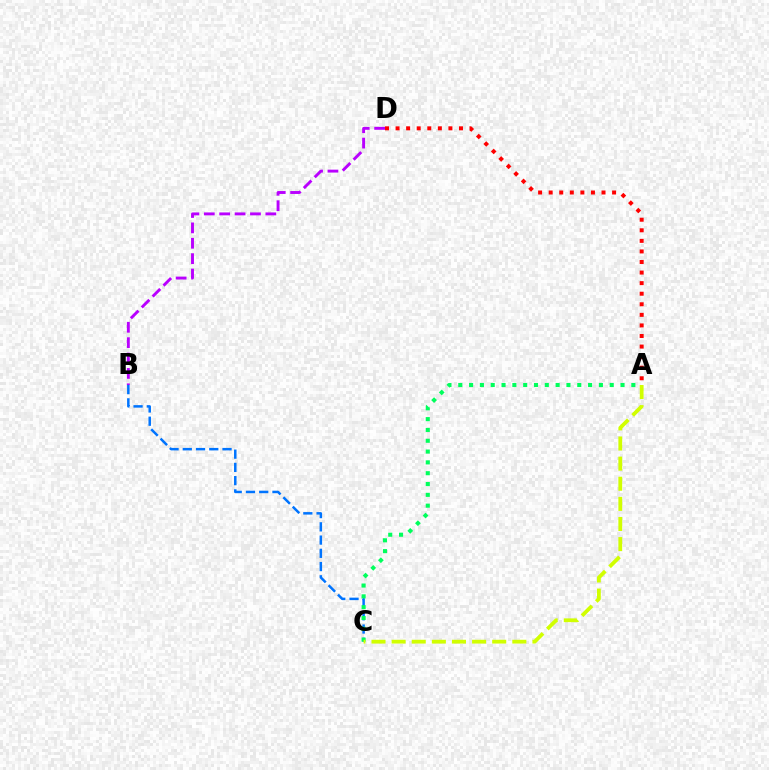{('B', 'C'): [{'color': '#0074ff', 'line_style': 'dashed', 'thickness': 1.8}], ('A', 'C'): [{'color': '#00ff5c', 'line_style': 'dotted', 'thickness': 2.94}, {'color': '#d1ff00', 'line_style': 'dashed', 'thickness': 2.73}], ('A', 'D'): [{'color': '#ff0000', 'line_style': 'dotted', 'thickness': 2.87}], ('B', 'D'): [{'color': '#b900ff', 'line_style': 'dashed', 'thickness': 2.09}]}